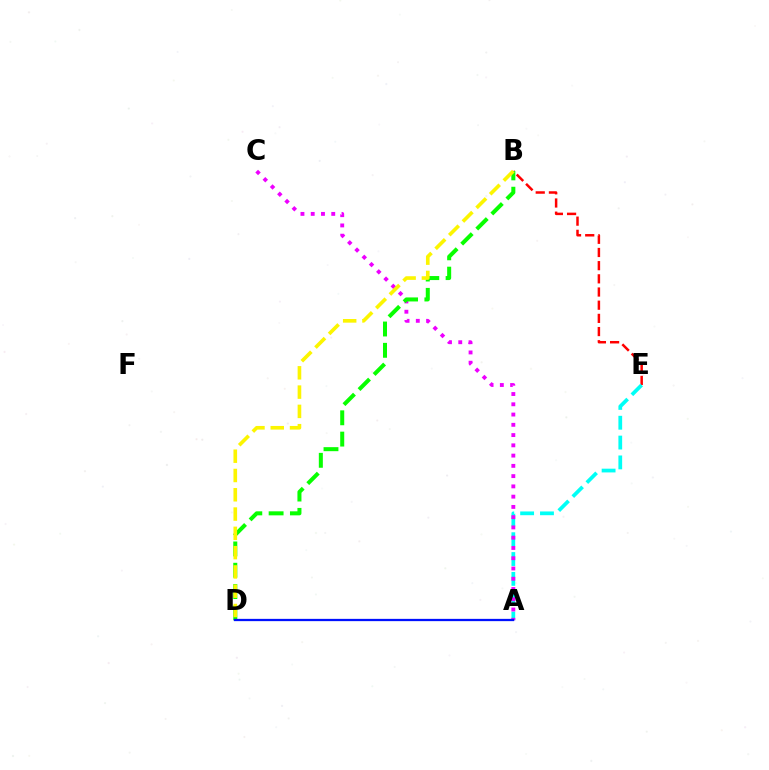{('B', 'E'): [{'color': '#ff0000', 'line_style': 'dashed', 'thickness': 1.79}], ('A', 'E'): [{'color': '#00fff6', 'line_style': 'dashed', 'thickness': 2.69}], ('A', 'C'): [{'color': '#ee00ff', 'line_style': 'dotted', 'thickness': 2.79}], ('B', 'D'): [{'color': '#08ff00', 'line_style': 'dashed', 'thickness': 2.89}, {'color': '#fcf500', 'line_style': 'dashed', 'thickness': 2.62}], ('A', 'D'): [{'color': '#0010ff', 'line_style': 'solid', 'thickness': 1.64}]}